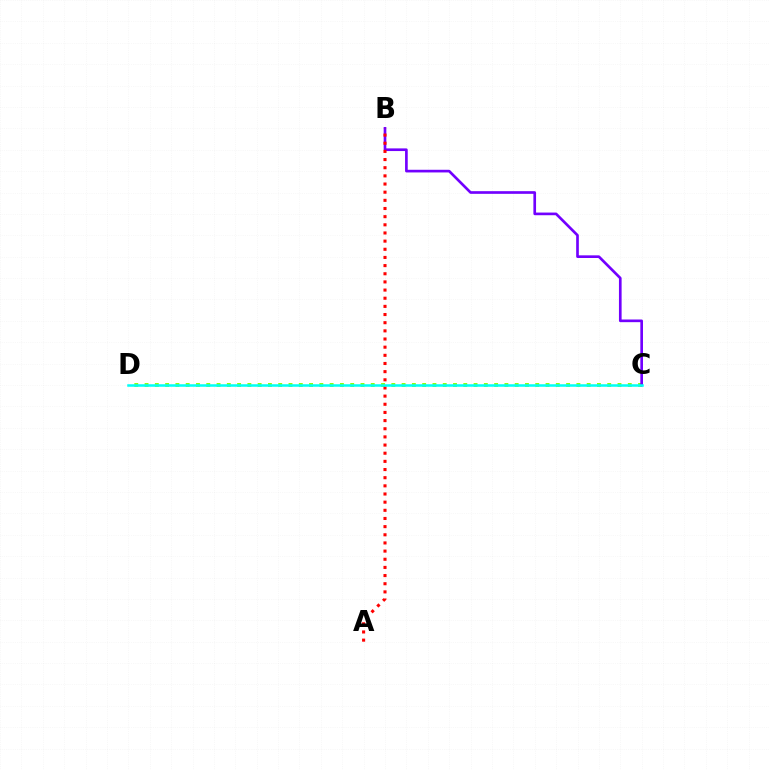{('C', 'D'): [{'color': '#84ff00', 'line_style': 'dotted', 'thickness': 2.79}, {'color': '#00fff6', 'line_style': 'solid', 'thickness': 1.82}], ('B', 'C'): [{'color': '#7200ff', 'line_style': 'solid', 'thickness': 1.92}], ('A', 'B'): [{'color': '#ff0000', 'line_style': 'dotted', 'thickness': 2.22}]}